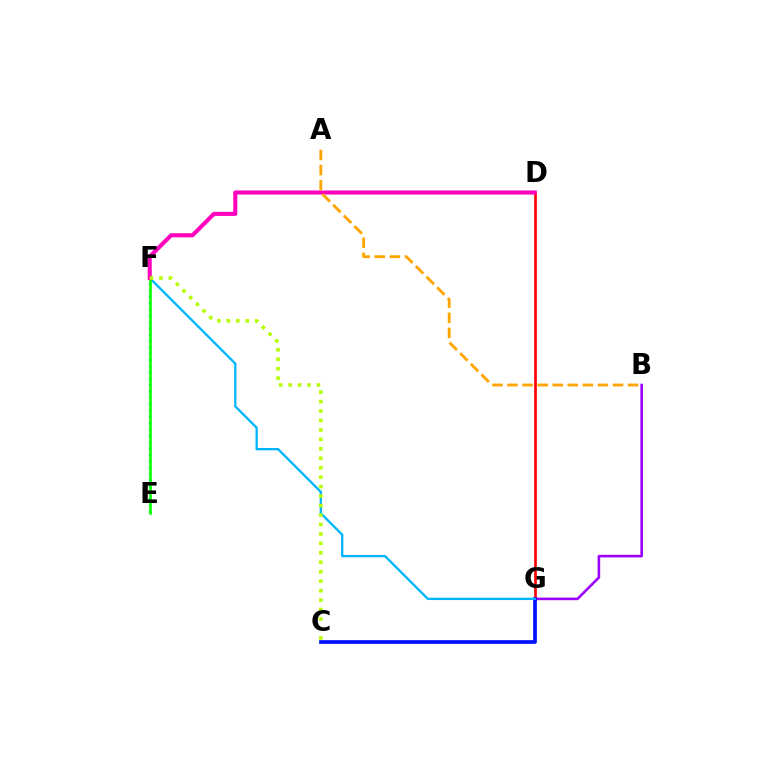{('B', 'G'): [{'color': '#9b00ff', 'line_style': 'solid', 'thickness': 1.86}], ('D', 'G'): [{'color': '#ff0000', 'line_style': 'solid', 'thickness': 1.92}], ('C', 'G'): [{'color': '#0010ff', 'line_style': 'solid', 'thickness': 2.66}], ('E', 'F'): [{'color': '#00ff9d', 'line_style': 'dotted', 'thickness': 1.72}, {'color': '#08ff00', 'line_style': 'solid', 'thickness': 1.87}], ('F', 'G'): [{'color': '#00b5ff', 'line_style': 'solid', 'thickness': 1.66}], ('D', 'F'): [{'color': '#ff00bd', 'line_style': 'solid', 'thickness': 2.93}], ('C', 'F'): [{'color': '#b3ff00', 'line_style': 'dotted', 'thickness': 2.57}], ('A', 'B'): [{'color': '#ffa500', 'line_style': 'dashed', 'thickness': 2.05}]}